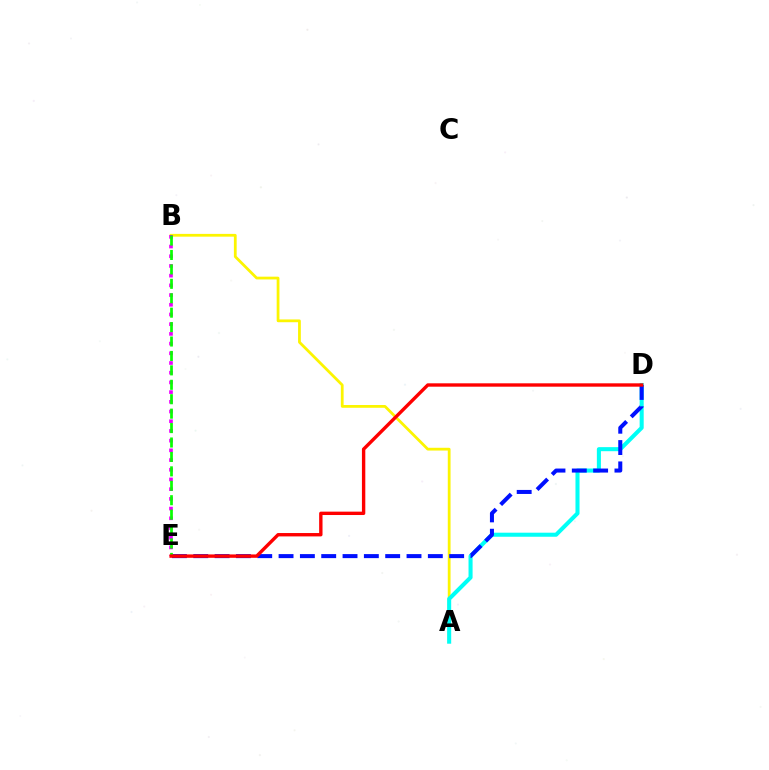{('A', 'B'): [{'color': '#fcf500', 'line_style': 'solid', 'thickness': 1.99}], ('B', 'E'): [{'color': '#ee00ff', 'line_style': 'dotted', 'thickness': 2.64}, {'color': '#08ff00', 'line_style': 'dashed', 'thickness': 1.96}], ('A', 'D'): [{'color': '#00fff6', 'line_style': 'solid', 'thickness': 2.92}], ('D', 'E'): [{'color': '#0010ff', 'line_style': 'dashed', 'thickness': 2.9}, {'color': '#ff0000', 'line_style': 'solid', 'thickness': 2.43}]}